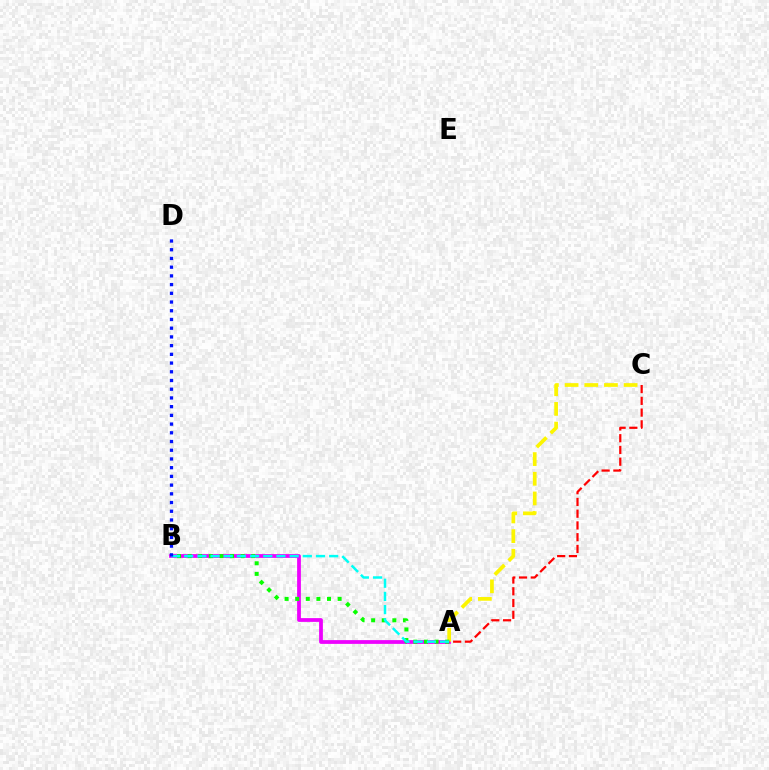{('A', 'B'): [{'color': '#ee00ff', 'line_style': 'solid', 'thickness': 2.71}, {'color': '#08ff00', 'line_style': 'dotted', 'thickness': 2.88}, {'color': '#00fff6', 'line_style': 'dashed', 'thickness': 1.79}], ('A', 'C'): [{'color': '#fcf500', 'line_style': 'dashed', 'thickness': 2.67}, {'color': '#ff0000', 'line_style': 'dashed', 'thickness': 1.6}], ('B', 'D'): [{'color': '#0010ff', 'line_style': 'dotted', 'thickness': 2.37}]}